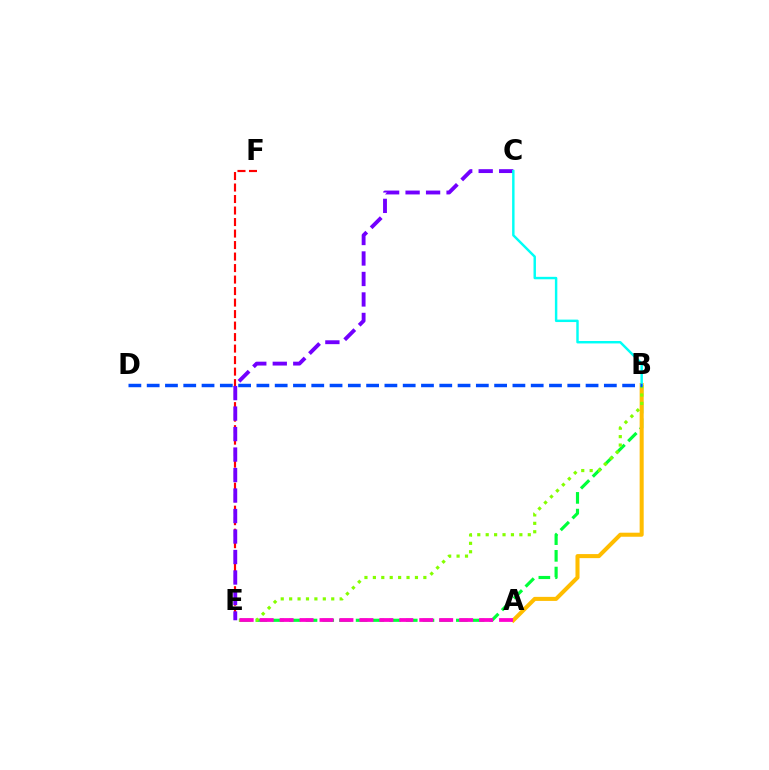{('E', 'F'): [{'color': '#ff0000', 'line_style': 'dashed', 'thickness': 1.56}], ('B', 'E'): [{'color': '#00ff39', 'line_style': 'dashed', 'thickness': 2.27}, {'color': '#84ff00', 'line_style': 'dotted', 'thickness': 2.29}], ('A', 'B'): [{'color': '#ffbd00', 'line_style': 'solid', 'thickness': 2.91}], ('C', 'E'): [{'color': '#7200ff', 'line_style': 'dashed', 'thickness': 2.78}], ('B', 'C'): [{'color': '#00fff6', 'line_style': 'solid', 'thickness': 1.76}], ('B', 'D'): [{'color': '#004bff', 'line_style': 'dashed', 'thickness': 2.48}], ('A', 'E'): [{'color': '#ff00cf', 'line_style': 'dashed', 'thickness': 2.71}]}